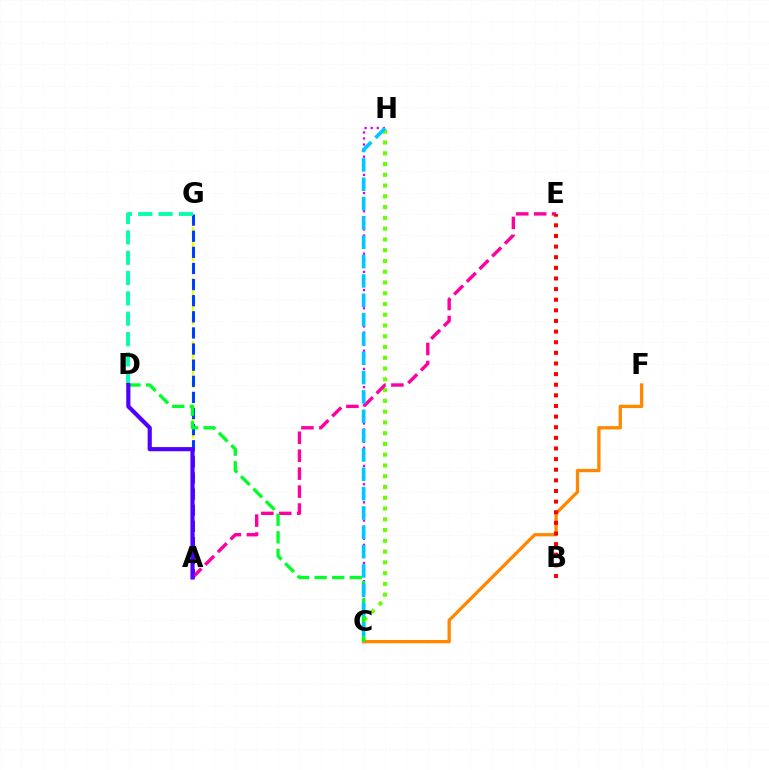{('A', 'G'): [{'color': '#eeff00', 'line_style': 'dashed', 'thickness': 1.72}, {'color': '#003fff', 'line_style': 'dashed', 'thickness': 2.19}], ('C', 'H'): [{'color': '#66ff00', 'line_style': 'dotted', 'thickness': 2.92}, {'color': '#d600ff', 'line_style': 'dotted', 'thickness': 1.65}, {'color': '#00c7ff', 'line_style': 'dashed', 'thickness': 2.63}], ('C', 'F'): [{'color': '#ff8800', 'line_style': 'solid', 'thickness': 2.38}], ('A', 'E'): [{'color': '#ff00a0', 'line_style': 'dashed', 'thickness': 2.44}], ('D', 'G'): [{'color': '#00ffaf', 'line_style': 'dashed', 'thickness': 2.76}], ('C', 'D'): [{'color': '#00ff27', 'line_style': 'dashed', 'thickness': 2.38}], ('A', 'D'): [{'color': '#4f00ff', 'line_style': 'solid', 'thickness': 2.99}], ('B', 'E'): [{'color': '#ff0000', 'line_style': 'dotted', 'thickness': 2.89}]}